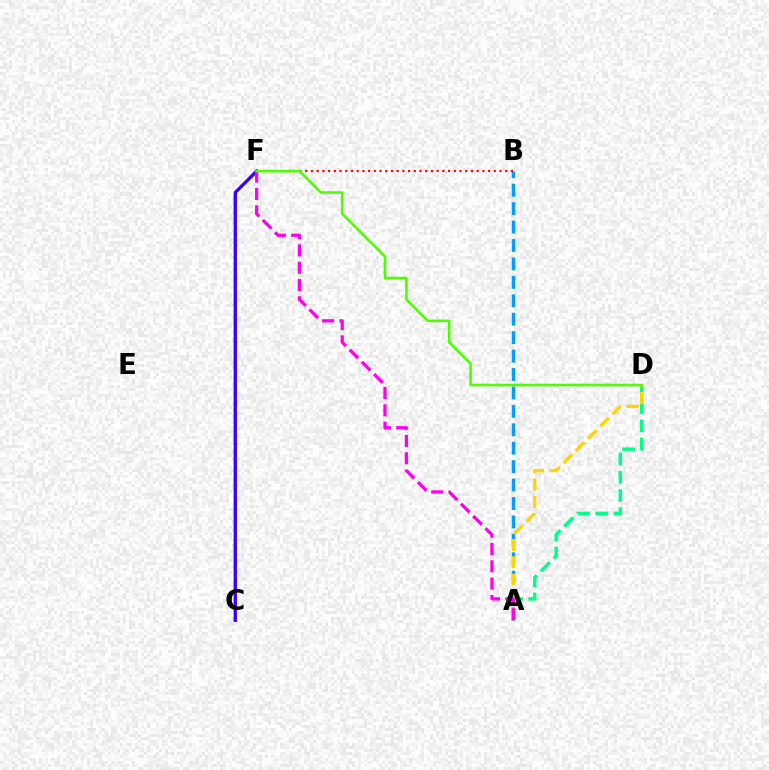{('A', 'B'): [{'color': '#009eff', 'line_style': 'dashed', 'thickness': 2.5}], ('A', 'D'): [{'color': '#00ff86', 'line_style': 'dashed', 'thickness': 2.47}, {'color': '#ffd500', 'line_style': 'dashed', 'thickness': 2.35}], ('C', 'F'): [{'color': '#3700ff', 'line_style': 'solid', 'thickness': 2.38}], ('B', 'F'): [{'color': '#ff0000', 'line_style': 'dotted', 'thickness': 1.55}], ('A', 'F'): [{'color': '#ff00ed', 'line_style': 'dashed', 'thickness': 2.35}], ('D', 'F'): [{'color': '#4fff00', 'line_style': 'solid', 'thickness': 1.88}]}